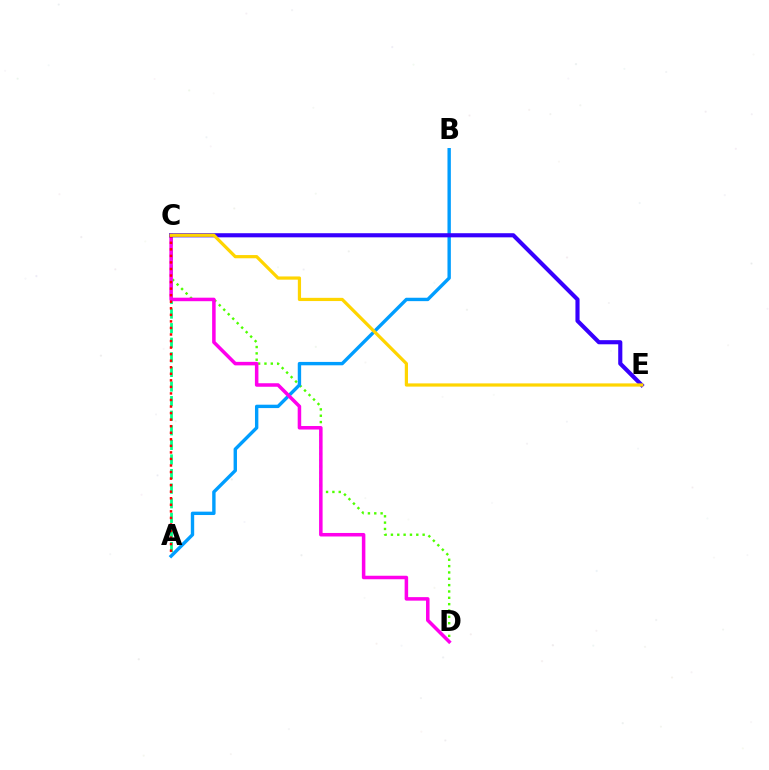{('C', 'D'): [{'color': '#4fff00', 'line_style': 'dotted', 'thickness': 1.72}, {'color': '#ff00ed', 'line_style': 'solid', 'thickness': 2.53}], ('A', 'C'): [{'color': '#00ff86', 'line_style': 'dashed', 'thickness': 1.98}, {'color': '#ff0000', 'line_style': 'dotted', 'thickness': 1.78}], ('A', 'B'): [{'color': '#009eff', 'line_style': 'solid', 'thickness': 2.44}], ('C', 'E'): [{'color': '#3700ff', 'line_style': 'solid', 'thickness': 2.97}, {'color': '#ffd500', 'line_style': 'solid', 'thickness': 2.32}]}